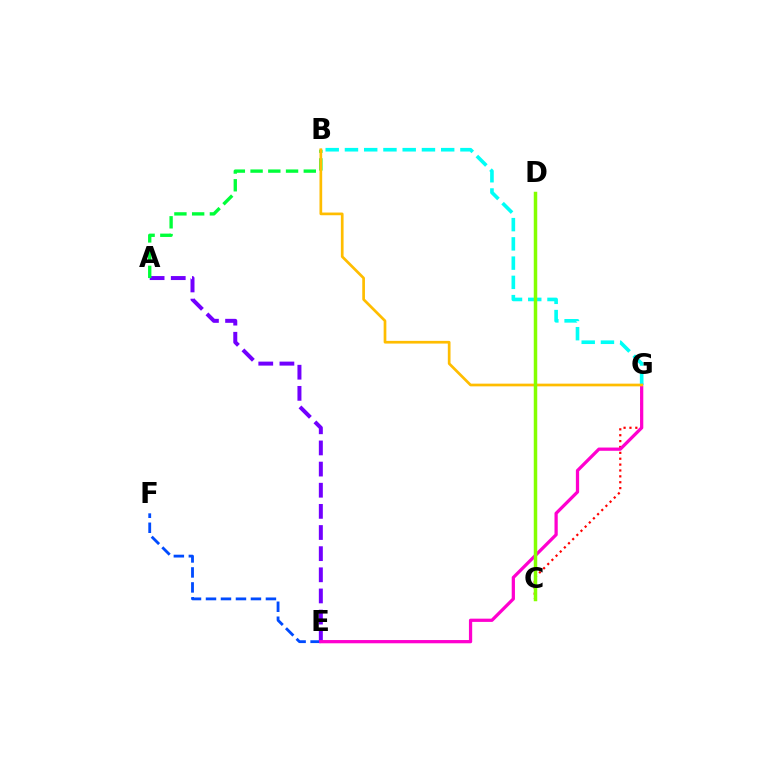{('E', 'F'): [{'color': '#004bff', 'line_style': 'dashed', 'thickness': 2.04}], ('C', 'G'): [{'color': '#ff0000', 'line_style': 'dotted', 'thickness': 1.6}], ('A', 'E'): [{'color': '#7200ff', 'line_style': 'dashed', 'thickness': 2.87}], ('E', 'G'): [{'color': '#ff00cf', 'line_style': 'solid', 'thickness': 2.34}], ('A', 'B'): [{'color': '#00ff39', 'line_style': 'dashed', 'thickness': 2.41}], ('B', 'G'): [{'color': '#00fff6', 'line_style': 'dashed', 'thickness': 2.61}, {'color': '#ffbd00', 'line_style': 'solid', 'thickness': 1.95}], ('C', 'D'): [{'color': '#84ff00', 'line_style': 'solid', 'thickness': 2.51}]}